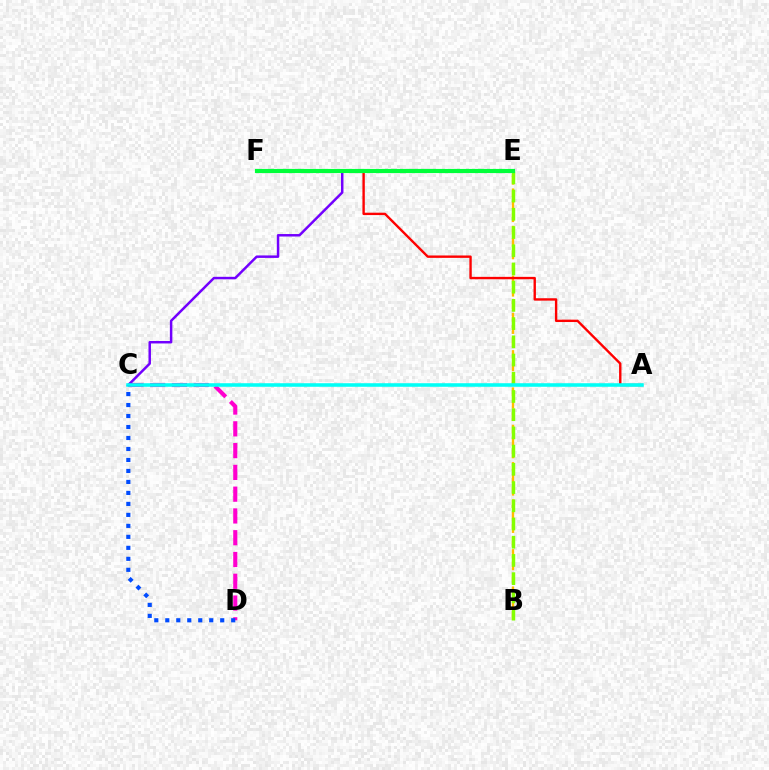{('B', 'E'): [{'color': '#ffbd00', 'line_style': 'dashed', 'thickness': 1.69}, {'color': '#84ff00', 'line_style': 'dashed', 'thickness': 2.47}], ('A', 'F'): [{'color': '#ff0000', 'line_style': 'solid', 'thickness': 1.72}], ('C', 'D'): [{'color': '#ff00cf', 'line_style': 'dashed', 'thickness': 2.96}, {'color': '#004bff', 'line_style': 'dotted', 'thickness': 2.98}], ('C', 'E'): [{'color': '#7200ff', 'line_style': 'solid', 'thickness': 1.79}], ('A', 'C'): [{'color': '#00fff6', 'line_style': 'solid', 'thickness': 2.56}], ('E', 'F'): [{'color': '#00ff39', 'line_style': 'solid', 'thickness': 2.99}]}